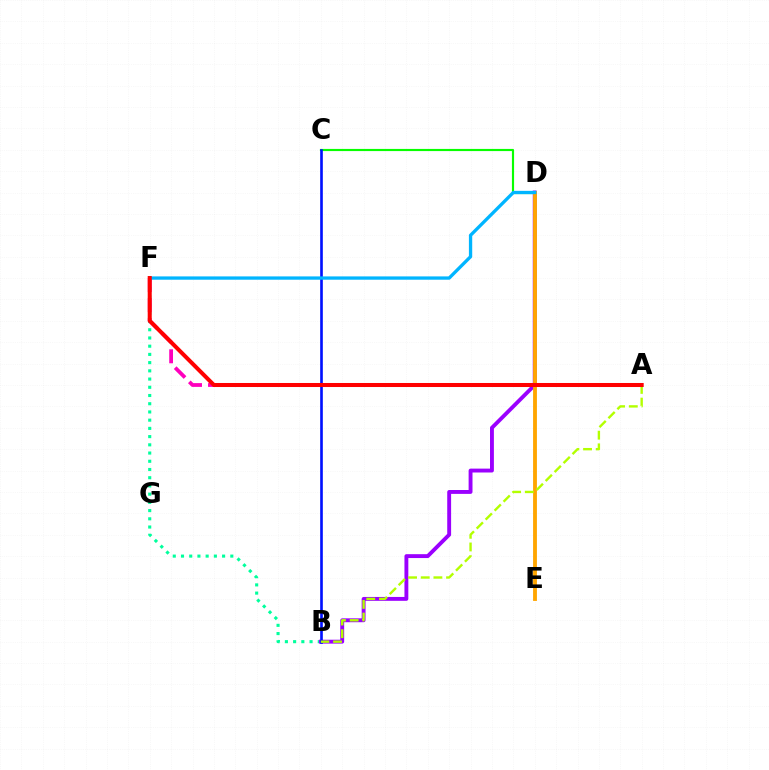{('B', 'F'): [{'color': '#00ff9d', 'line_style': 'dotted', 'thickness': 2.23}], ('C', 'D'): [{'color': '#08ff00', 'line_style': 'solid', 'thickness': 1.55}], ('B', 'D'): [{'color': '#9b00ff', 'line_style': 'solid', 'thickness': 2.79}], ('A', 'F'): [{'color': '#ff00bd', 'line_style': 'dashed', 'thickness': 2.72}, {'color': '#ff0000', 'line_style': 'solid', 'thickness': 2.9}], ('B', 'C'): [{'color': '#0010ff', 'line_style': 'solid', 'thickness': 1.9}], ('D', 'E'): [{'color': '#ffa500', 'line_style': 'solid', 'thickness': 2.77}], ('D', 'F'): [{'color': '#00b5ff', 'line_style': 'solid', 'thickness': 2.38}], ('A', 'B'): [{'color': '#b3ff00', 'line_style': 'dashed', 'thickness': 1.72}]}